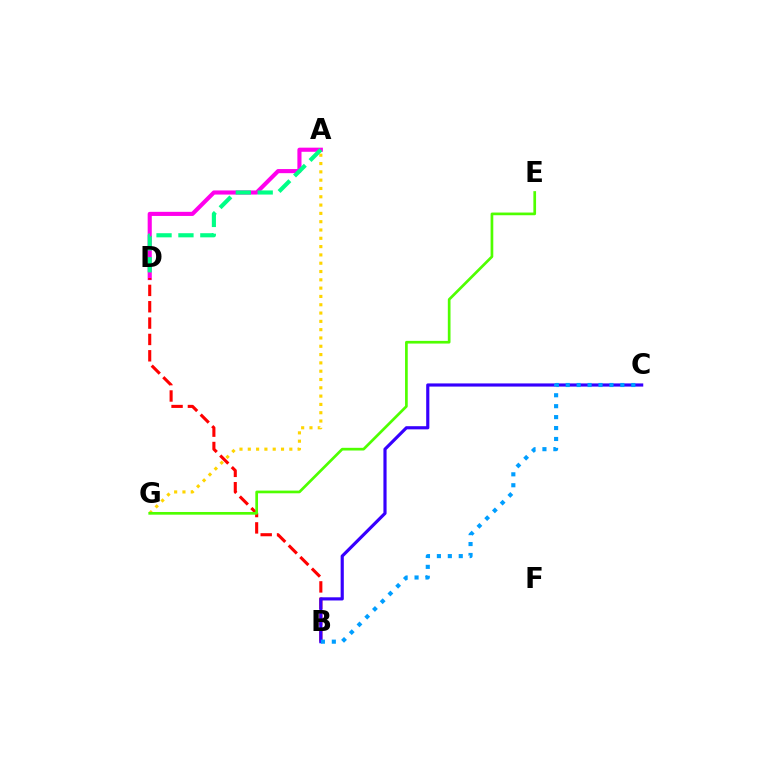{('A', 'D'): [{'color': '#ff00ed', 'line_style': 'solid', 'thickness': 2.96}, {'color': '#00ff86', 'line_style': 'dashed', 'thickness': 2.98}], ('B', 'D'): [{'color': '#ff0000', 'line_style': 'dashed', 'thickness': 2.22}], ('B', 'C'): [{'color': '#3700ff', 'line_style': 'solid', 'thickness': 2.28}, {'color': '#009eff', 'line_style': 'dotted', 'thickness': 2.97}], ('A', 'G'): [{'color': '#ffd500', 'line_style': 'dotted', 'thickness': 2.26}], ('E', 'G'): [{'color': '#4fff00', 'line_style': 'solid', 'thickness': 1.94}]}